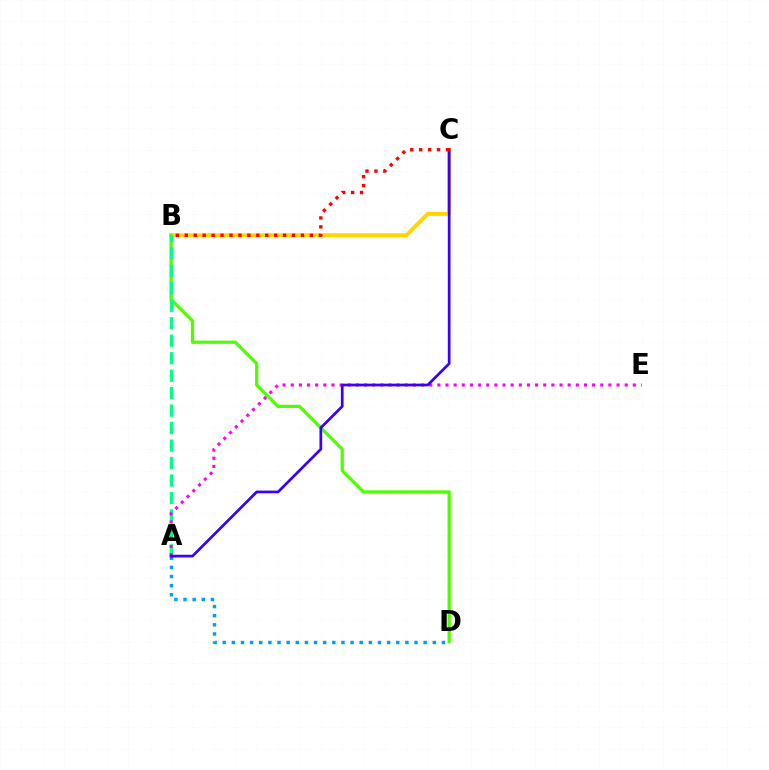{('B', 'C'): [{'color': '#ffd500', 'line_style': 'solid', 'thickness': 2.87}, {'color': '#ff0000', 'line_style': 'dotted', 'thickness': 2.43}], ('B', 'D'): [{'color': '#4fff00', 'line_style': 'solid', 'thickness': 2.33}], ('A', 'B'): [{'color': '#00ff86', 'line_style': 'dashed', 'thickness': 2.37}], ('A', 'D'): [{'color': '#009eff', 'line_style': 'dotted', 'thickness': 2.48}], ('A', 'E'): [{'color': '#ff00ed', 'line_style': 'dotted', 'thickness': 2.21}], ('A', 'C'): [{'color': '#3700ff', 'line_style': 'solid', 'thickness': 1.95}]}